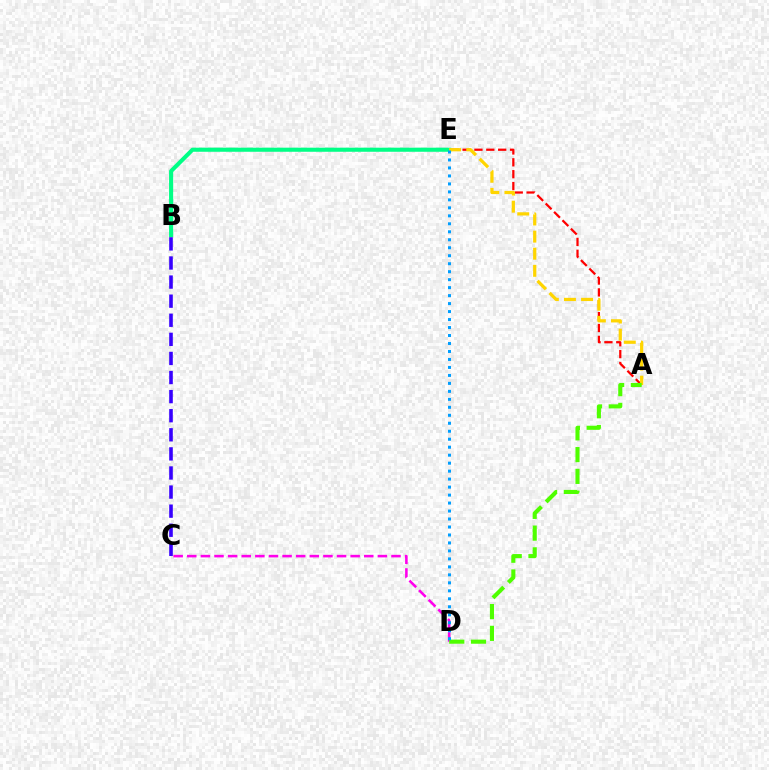{('A', 'E'): [{'color': '#ff0000', 'line_style': 'dashed', 'thickness': 1.61}, {'color': '#ffd500', 'line_style': 'dashed', 'thickness': 2.32}], ('C', 'D'): [{'color': '#ff00ed', 'line_style': 'dashed', 'thickness': 1.85}], ('B', 'E'): [{'color': '#00ff86', 'line_style': 'solid', 'thickness': 2.95}], ('B', 'C'): [{'color': '#3700ff', 'line_style': 'dashed', 'thickness': 2.59}], ('A', 'D'): [{'color': '#4fff00', 'line_style': 'dashed', 'thickness': 2.95}], ('D', 'E'): [{'color': '#009eff', 'line_style': 'dotted', 'thickness': 2.17}]}